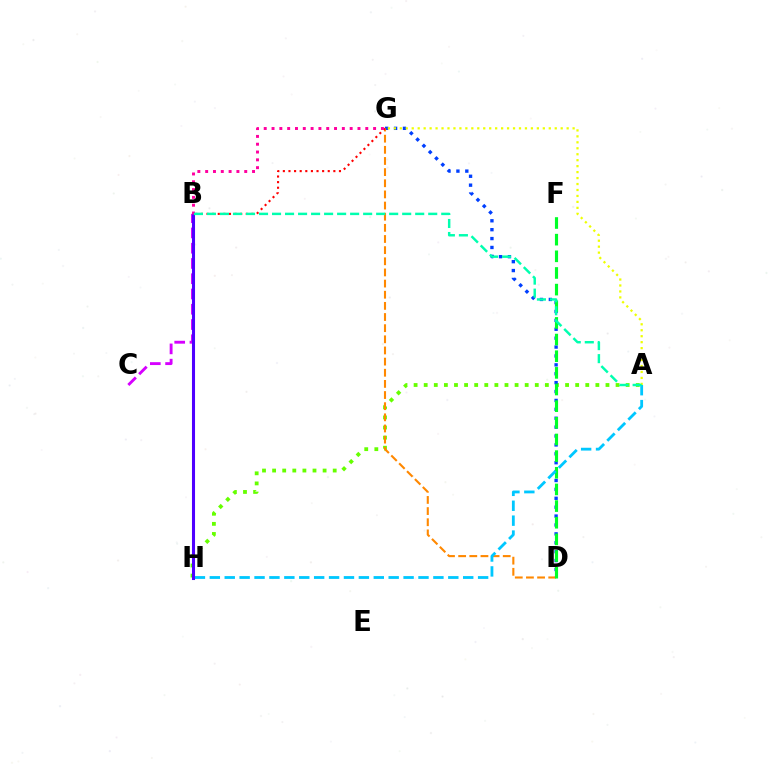{('A', 'H'): [{'color': '#66ff00', 'line_style': 'dotted', 'thickness': 2.74}, {'color': '#00c7ff', 'line_style': 'dashed', 'thickness': 2.02}], ('D', 'G'): [{'color': '#003fff', 'line_style': 'dotted', 'thickness': 2.42}, {'color': '#ff8800', 'line_style': 'dashed', 'thickness': 1.51}], ('B', 'C'): [{'color': '#d600ff', 'line_style': 'dashed', 'thickness': 2.07}], ('A', 'G'): [{'color': '#eeff00', 'line_style': 'dotted', 'thickness': 1.62}], ('D', 'F'): [{'color': '#00ff27', 'line_style': 'dashed', 'thickness': 2.26}], ('B', 'G'): [{'color': '#ff0000', 'line_style': 'dotted', 'thickness': 1.52}, {'color': '#ff00a0', 'line_style': 'dotted', 'thickness': 2.12}], ('B', 'H'): [{'color': '#4f00ff', 'line_style': 'solid', 'thickness': 2.21}], ('A', 'B'): [{'color': '#00ffaf', 'line_style': 'dashed', 'thickness': 1.77}]}